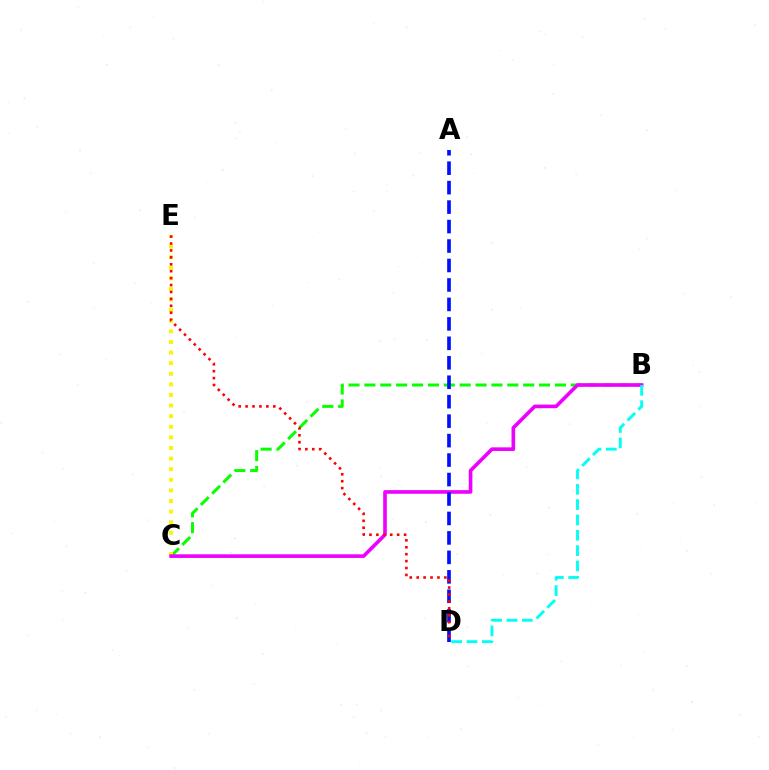{('B', 'C'): [{'color': '#08ff00', 'line_style': 'dashed', 'thickness': 2.16}, {'color': '#ee00ff', 'line_style': 'solid', 'thickness': 2.61}], ('C', 'E'): [{'color': '#fcf500', 'line_style': 'dotted', 'thickness': 2.88}], ('A', 'D'): [{'color': '#0010ff', 'line_style': 'dashed', 'thickness': 2.64}], ('B', 'D'): [{'color': '#00fff6', 'line_style': 'dashed', 'thickness': 2.08}], ('D', 'E'): [{'color': '#ff0000', 'line_style': 'dotted', 'thickness': 1.88}]}